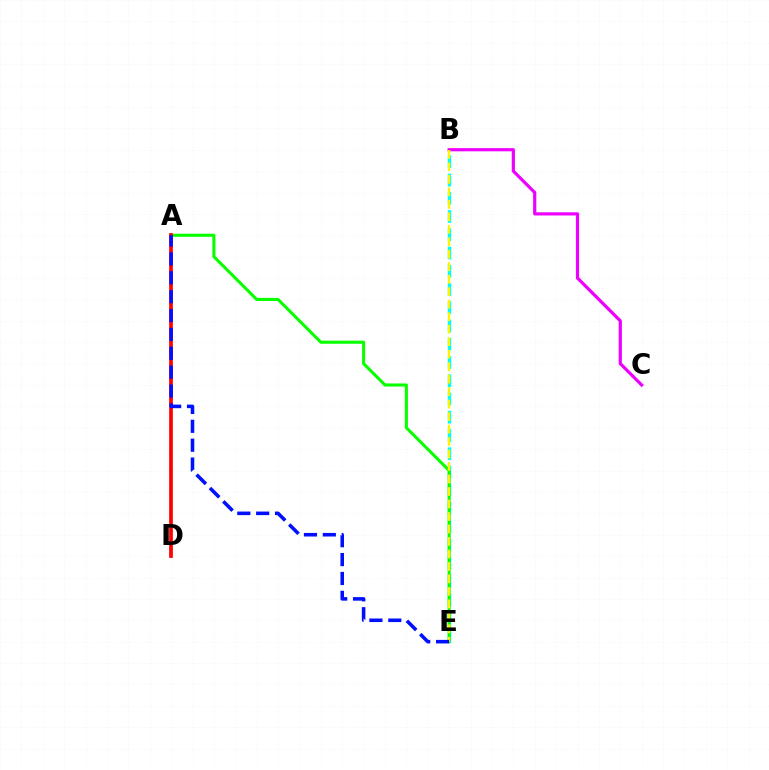{('B', 'E'): [{'color': '#00fff6', 'line_style': 'dashed', 'thickness': 2.48}, {'color': '#fcf500', 'line_style': 'dashed', 'thickness': 1.7}], ('B', 'C'): [{'color': '#ee00ff', 'line_style': 'solid', 'thickness': 2.3}], ('A', 'E'): [{'color': '#08ff00', 'line_style': 'solid', 'thickness': 2.21}, {'color': '#0010ff', 'line_style': 'dashed', 'thickness': 2.56}], ('A', 'D'): [{'color': '#ff0000', 'line_style': 'solid', 'thickness': 2.67}]}